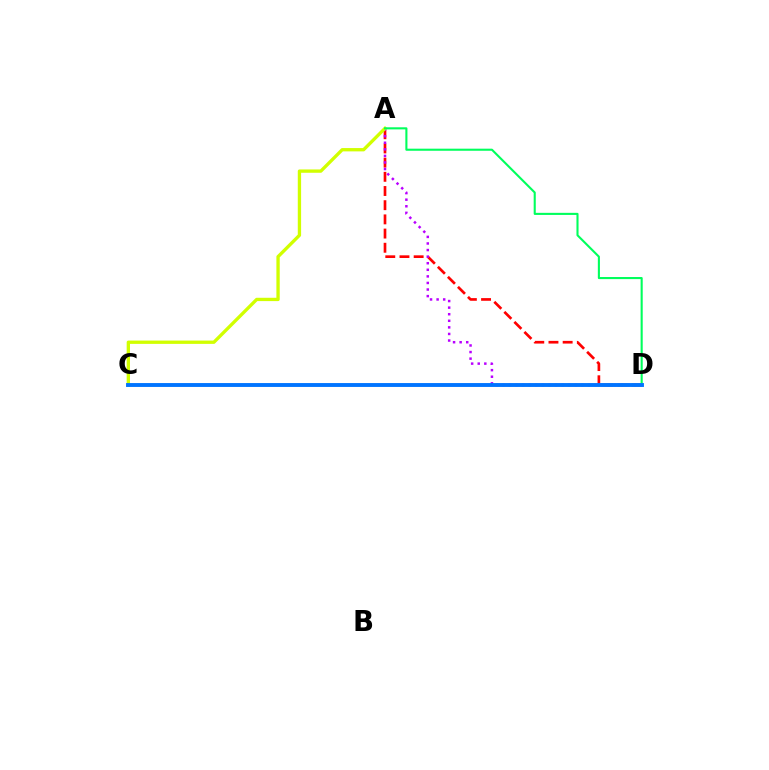{('A', 'D'): [{'color': '#ff0000', 'line_style': 'dashed', 'thickness': 1.93}, {'color': '#b900ff', 'line_style': 'dotted', 'thickness': 1.79}, {'color': '#00ff5c', 'line_style': 'solid', 'thickness': 1.51}], ('A', 'C'): [{'color': '#d1ff00', 'line_style': 'solid', 'thickness': 2.39}], ('C', 'D'): [{'color': '#0074ff', 'line_style': 'solid', 'thickness': 2.8}]}